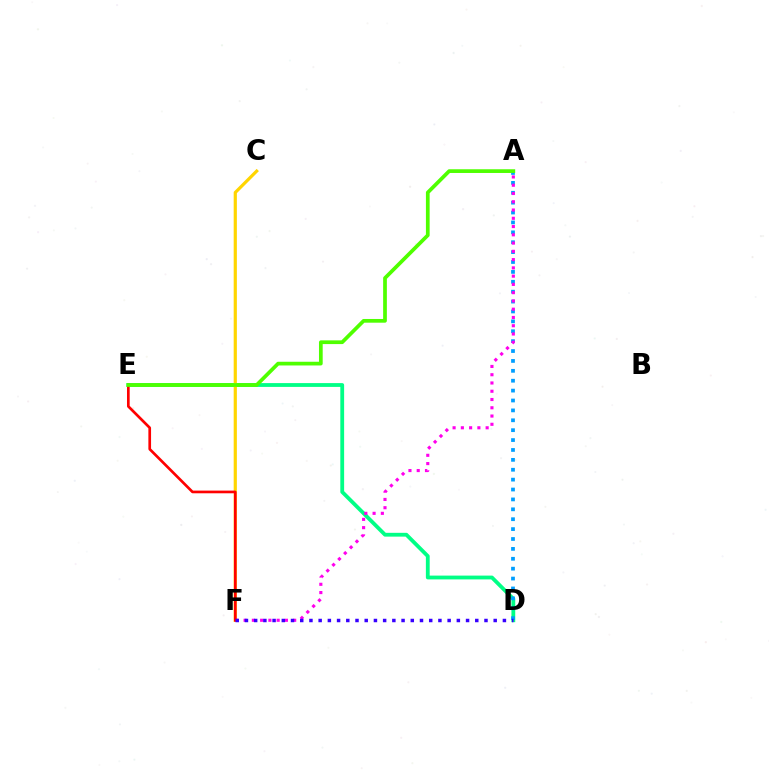{('D', 'E'): [{'color': '#00ff86', 'line_style': 'solid', 'thickness': 2.74}], ('C', 'F'): [{'color': '#ffd500', 'line_style': 'solid', 'thickness': 2.29}], ('A', 'D'): [{'color': '#009eff', 'line_style': 'dotted', 'thickness': 2.69}], ('A', 'F'): [{'color': '#ff00ed', 'line_style': 'dotted', 'thickness': 2.25}], ('E', 'F'): [{'color': '#ff0000', 'line_style': 'solid', 'thickness': 1.93}], ('A', 'E'): [{'color': '#4fff00', 'line_style': 'solid', 'thickness': 2.68}], ('D', 'F'): [{'color': '#3700ff', 'line_style': 'dotted', 'thickness': 2.5}]}